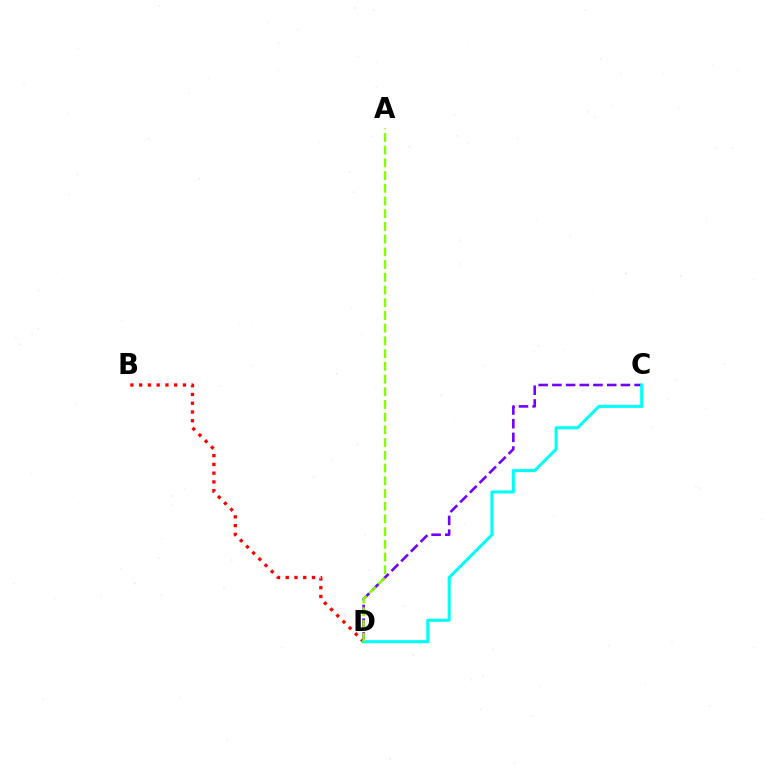{('C', 'D'): [{'color': '#7200ff', 'line_style': 'dashed', 'thickness': 1.86}, {'color': '#00fff6', 'line_style': 'solid', 'thickness': 2.2}], ('B', 'D'): [{'color': '#ff0000', 'line_style': 'dotted', 'thickness': 2.38}], ('A', 'D'): [{'color': '#84ff00', 'line_style': 'dashed', 'thickness': 1.73}]}